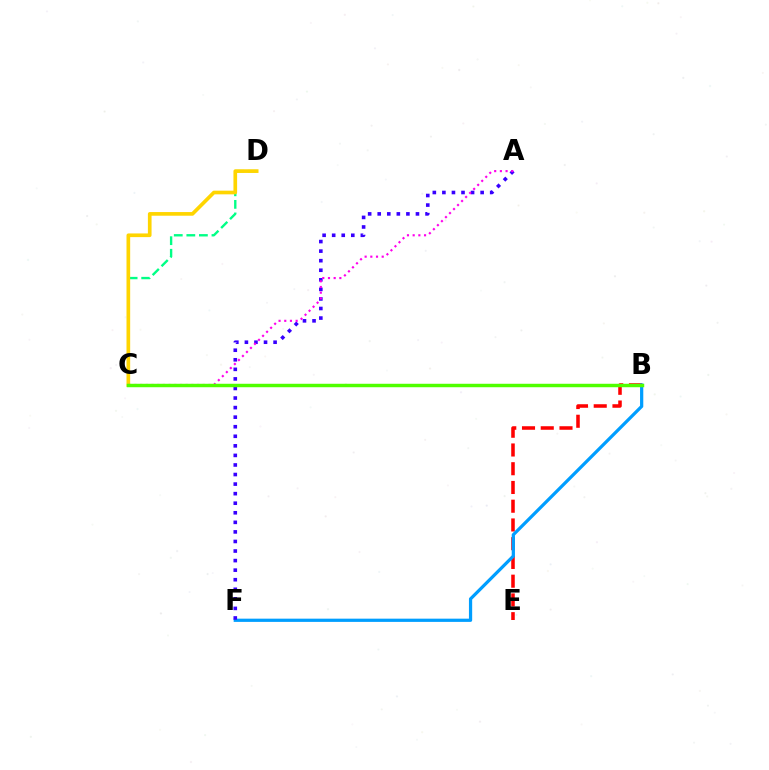{('B', 'E'): [{'color': '#ff0000', 'line_style': 'dashed', 'thickness': 2.55}], ('C', 'D'): [{'color': '#00ff86', 'line_style': 'dashed', 'thickness': 1.71}, {'color': '#ffd500', 'line_style': 'solid', 'thickness': 2.64}], ('B', 'F'): [{'color': '#009eff', 'line_style': 'solid', 'thickness': 2.33}], ('A', 'F'): [{'color': '#3700ff', 'line_style': 'dotted', 'thickness': 2.6}], ('A', 'C'): [{'color': '#ff00ed', 'line_style': 'dotted', 'thickness': 1.55}], ('B', 'C'): [{'color': '#4fff00', 'line_style': 'solid', 'thickness': 2.49}]}